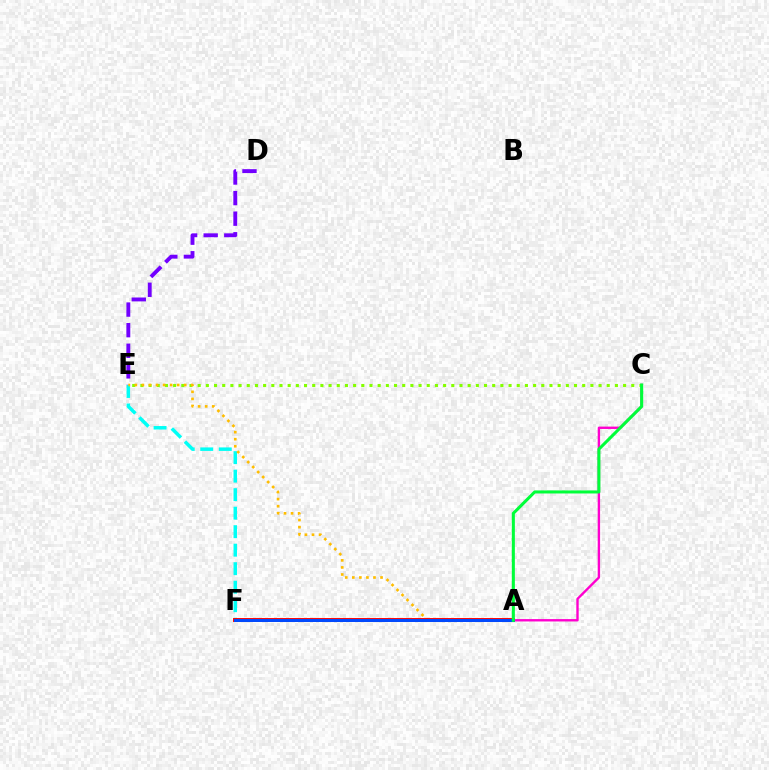{('D', 'E'): [{'color': '#7200ff', 'line_style': 'dashed', 'thickness': 2.8}], ('A', 'C'): [{'color': '#ff00cf', 'line_style': 'solid', 'thickness': 1.71}, {'color': '#00ff39', 'line_style': 'solid', 'thickness': 2.2}], ('E', 'F'): [{'color': '#00fff6', 'line_style': 'dashed', 'thickness': 2.51}], ('C', 'E'): [{'color': '#84ff00', 'line_style': 'dotted', 'thickness': 2.22}], ('A', 'E'): [{'color': '#ffbd00', 'line_style': 'dotted', 'thickness': 1.92}], ('A', 'F'): [{'color': '#ff0000', 'line_style': 'solid', 'thickness': 2.82}, {'color': '#004bff', 'line_style': 'solid', 'thickness': 2.14}]}